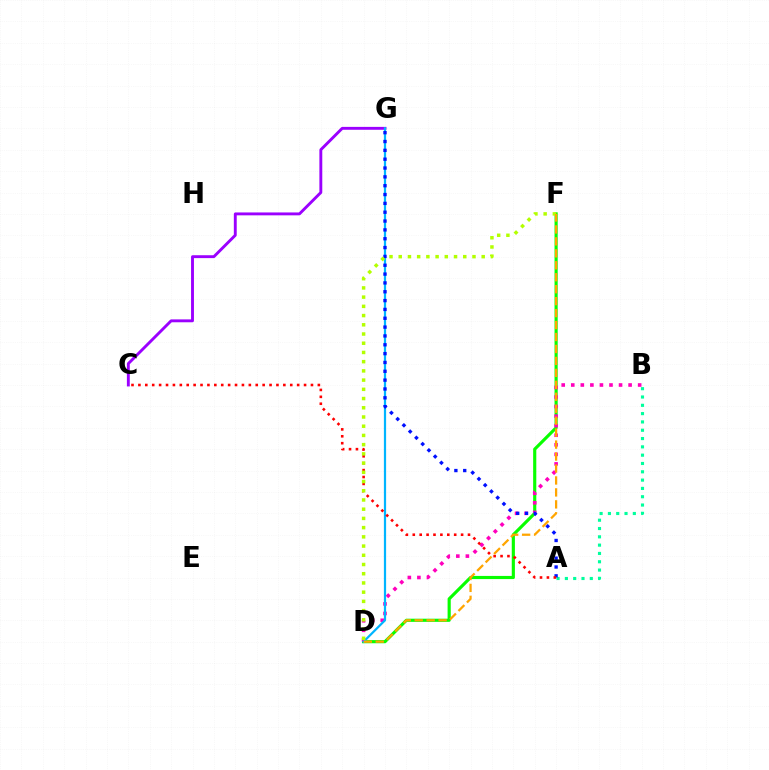{('D', 'F'): [{'color': '#08ff00', 'line_style': 'solid', 'thickness': 2.27}, {'color': '#b3ff00', 'line_style': 'dotted', 'thickness': 2.51}, {'color': '#ffa500', 'line_style': 'dashed', 'thickness': 1.62}], ('B', 'D'): [{'color': '#ff00bd', 'line_style': 'dotted', 'thickness': 2.6}], ('C', 'G'): [{'color': '#9b00ff', 'line_style': 'solid', 'thickness': 2.08}], ('D', 'G'): [{'color': '#00b5ff', 'line_style': 'solid', 'thickness': 1.6}], ('A', 'B'): [{'color': '#00ff9d', 'line_style': 'dotted', 'thickness': 2.26}], ('A', 'G'): [{'color': '#0010ff', 'line_style': 'dotted', 'thickness': 2.4}], ('A', 'C'): [{'color': '#ff0000', 'line_style': 'dotted', 'thickness': 1.88}]}